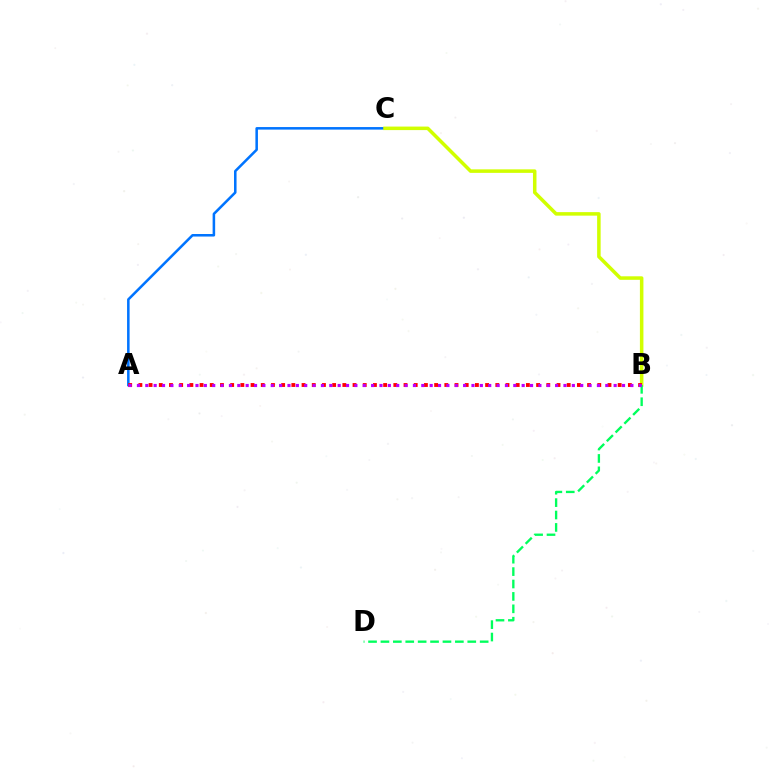{('A', 'C'): [{'color': '#0074ff', 'line_style': 'solid', 'thickness': 1.83}], ('B', 'C'): [{'color': '#d1ff00', 'line_style': 'solid', 'thickness': 2.53}], ('A', 'B'): [{'color': '#ff0000', 'line_style': 'dotted', 'thickness': 2.77}, {'color': '#b900ff', 'line_style': 'dotted', 'thickness': 2.27}], ('B', 'D'): [{'color': '#00ff5c', 'line_style': 'dashed', 'thickness': 1.69}]}